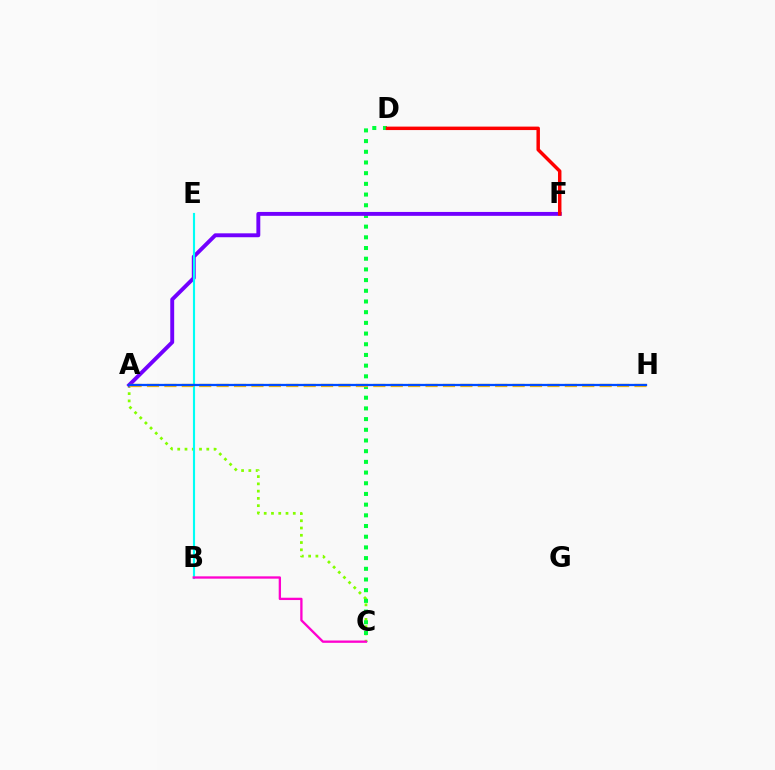{('A', 'C'): [{'color': '#84ff00', 'line_style': 'dotted', 'thickness': 1.97}], ('C', 'D'): [{'color': '#00ff39', 'line_style': 'dotted', 'thickness': 2.91}], ('A', 'F'): [{'color': '#7200ff', 'line_style': 'solid', 'thickness': 2.81}], ('B', 'E'): [{'color': '#00fff6', 'line_style': 'solid', 'thickness': 1.54}], ('B', 'C'): [{'color': '#ff00cf', 'line_style': 'solid', 'thickness': 1.67}], ('A', 'H'): [{'color': '#ffbd00', 'line_style': 'dashed', 'thickness': 2.37}, {'color': '#004bff', 'line_style': 'solid', 'thickness': 1.64}], ('D', 'F'): [{'color': '#ff0000', 'line_style': 'solid', 'thickness': 2.49}]}